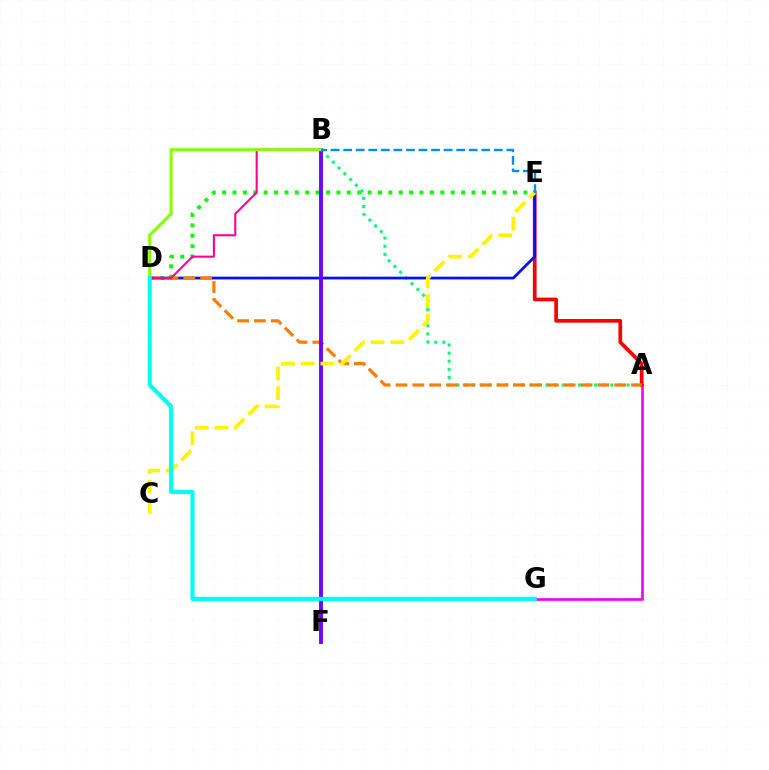{('D', 'E'): [{'color': '#08ff00', 'line_style': 'dotted', 'thickness': 2.82}, {'color': '#0010ff', 'line_style': 'solid', 'thickness': 1.98}], ('A', 'G'): [{'color': '#ee00ff', 'line_style': 'solid', 'thickness': 1.9}], ('A', 'E'): [{'color': '#ff0000', 'line_style': 'solid', 'thickness': 2.66}], ('A', 'B'): [{'color': '#00ff74', 'line_style': 'dotted', 'thickness': 2.2}], ('A', 'D'): [{'color': '#ff7c00', 'line_style': 'dashed', 'thickness': 2.28}], ('B', 'D'): [{'color': '#ff0094', 'line_style': 'solid', 'thickness': 1.5}, {'color': '#84ff00', 'line_style': 'solid', 'thickness': 2.19}], ('B', 'F'): [{'color': '#7200ff', 'line_style': 'solid', 'thickness': 2.79}], ('C', 'E'): [{'color': '#fcf500', 'line_style': 'dashed', 'thickness': 2.68}], ('D', 'G'): [{'color': '#00fff6', 'line_style': 'solid', 'thickness': 2.98}], ('B', 'E'): [{'color': '#008cff', 'line_style': 'dashed', 'thickness': 1.71}]}